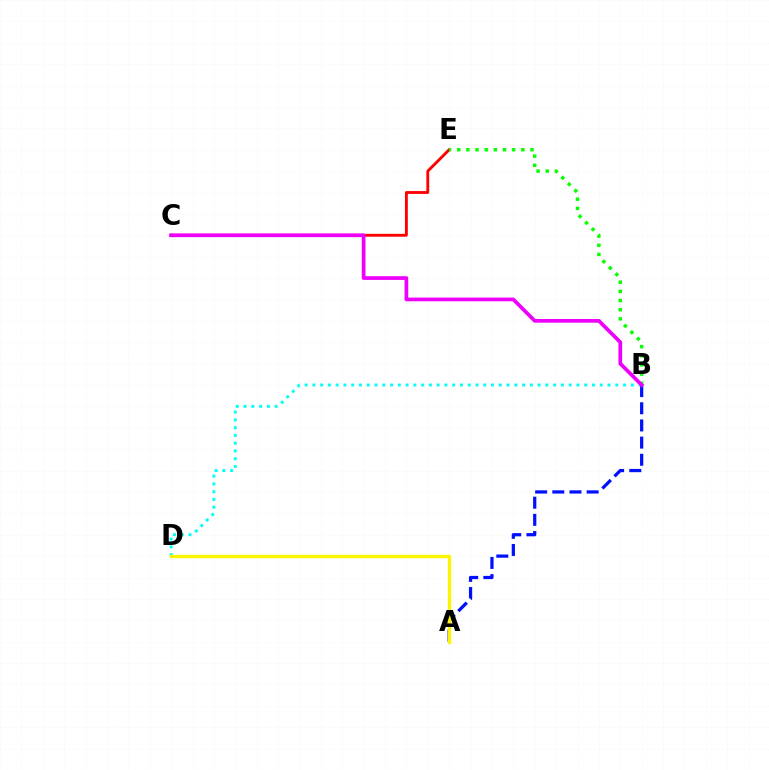{('B', 'D'): [{'color': '#00fff6', 'line_style': 'dotted', 'thickness': 2.11}], ('A', 'B'): [{'color': '#0010ff', 'line_style': 'dashed', 'thickness': 2.33}], ('A', 'D'): [{'color': '#fcf500', 'line_style': 'solid', 'thickness': 2.41}], ('C', 'E'): [{'color': '#ff0000', 'line_style': 'solid', 'thickness': 2.05}], ('B', 'E'): [{'color': '#08ff00', 'line_style': 'dotted', 'thickness': 2.49}], ('B', 'C'): [{'color': '#ee00ff', 'line_style': 'solid', 'thickness': 2.68}]}